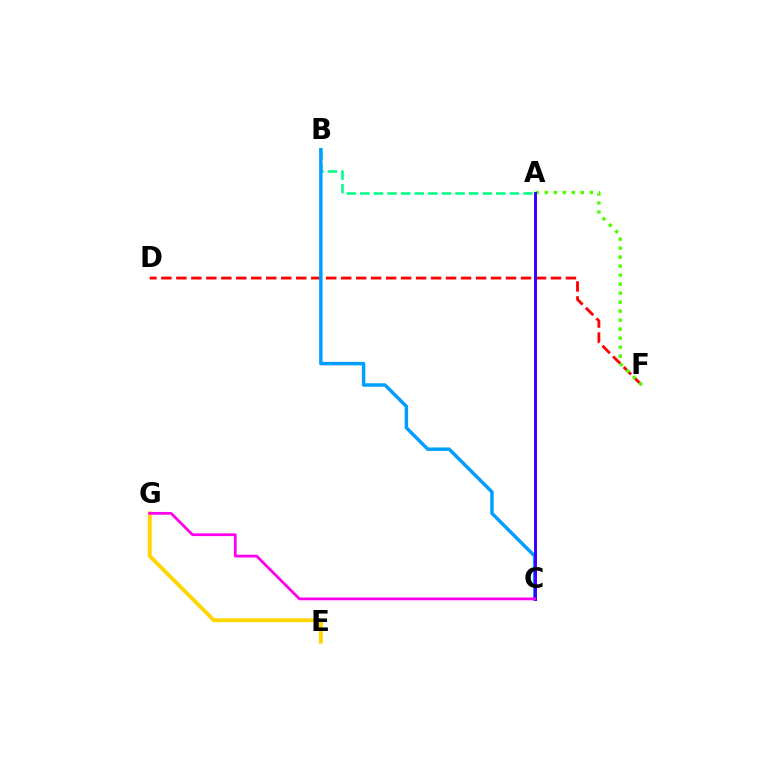{('E', 'G'): [{'color': '#ffd500', 'line_style': 'solid', 'thickness': 2.79}], ('D', 'F'): [{'color': '#ff0000', 'line_style': 'dashed', 'thickness': 2.04}], ('A', 'B'): [{'color': '#00ff86', 'line_style': 'dashed', 'thickness': 1.85}], ('B', 'C'): [{'color': '#009eff', 'line_style': 'solid', 'thickness': 2.49}], ('A', 'F'): [{'color': '#4fff00', 'line_style': 'dotted', 'thickness': 2.45}], ('A', 'C'): [{'color': '#3700ff', 'line_style': 'solid', 'thickness': 2.13}], ('C', 'G'): [{'color': '#ff00ed', 'line_style': 'solid', 'thickness': 1.99}]}